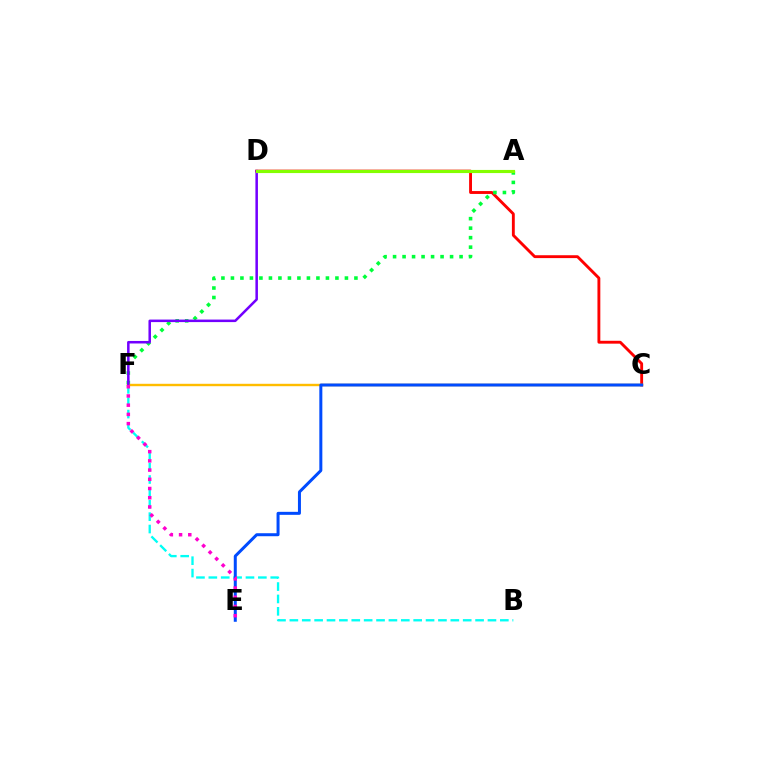{('C', 'D'): [{'color': '#ff0000', 'line_style': 'solid', 'thickness': 2.07}], ('A', 'F'): [{'color': '#00ff39', 'line_style': 'dotted', 'thickness': 2.58}], ('C', 'F'): [{'color': '#ffbd00', 'line_style': 'solid', 'thickness': 1.73}], ('B', 'F'): [{'color': '#00fff6', 'line_style': 'dashed', 'thickness': 1.68}], ('D', 'F'): [{'color': '#7200ff', 'line_style': 'solid', 'thickness': 1.82}], ('A', 'D'): [{'color': '#84ff00', 'line_style': 'solid', 'thickness': 2.25}], ('C', 'E'): [{'color': '#004bff', 'line_style': 'solid', 'thickness': 2.16}], ('E', 'F'): [{'color': '#ff00cf', 'line_style': 'dotted', 'thickness': 2.5}]}